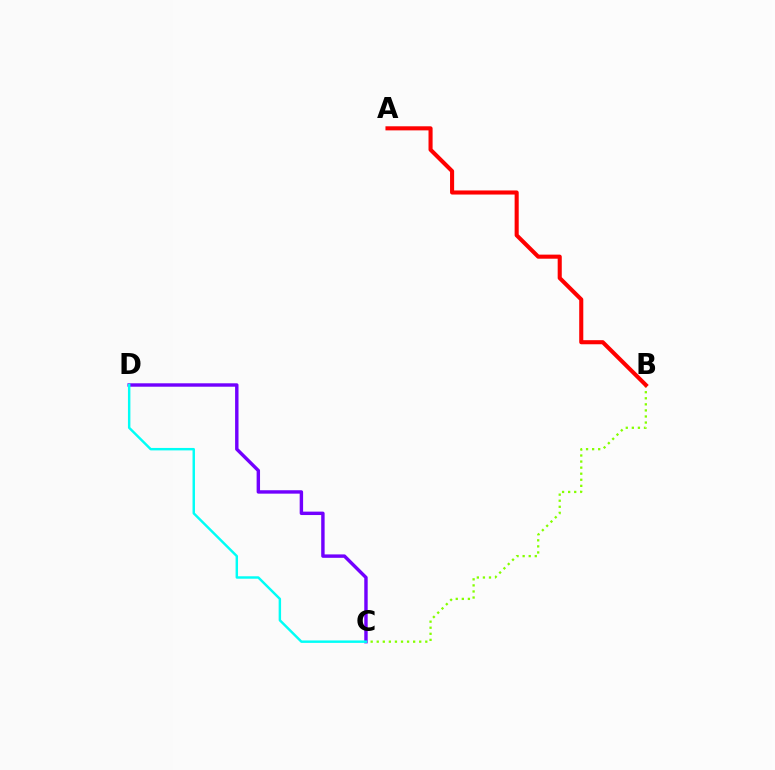{('B', 'C'): [{'color': '#84ff00', 'line_style': 'dotted', 'thickness': 1.65}], ('A', 'B'): [{'color': '#ff0000', 'line_style': 'solid', 'thickness': 2.94}], ('C', 'D'): [{'color': '#7200ff', 'line_style': 'solid', 'thickness': 2.46}, {'color': '#00fff6', 'line_style': 'solid', 'thickness': 1.76}]}